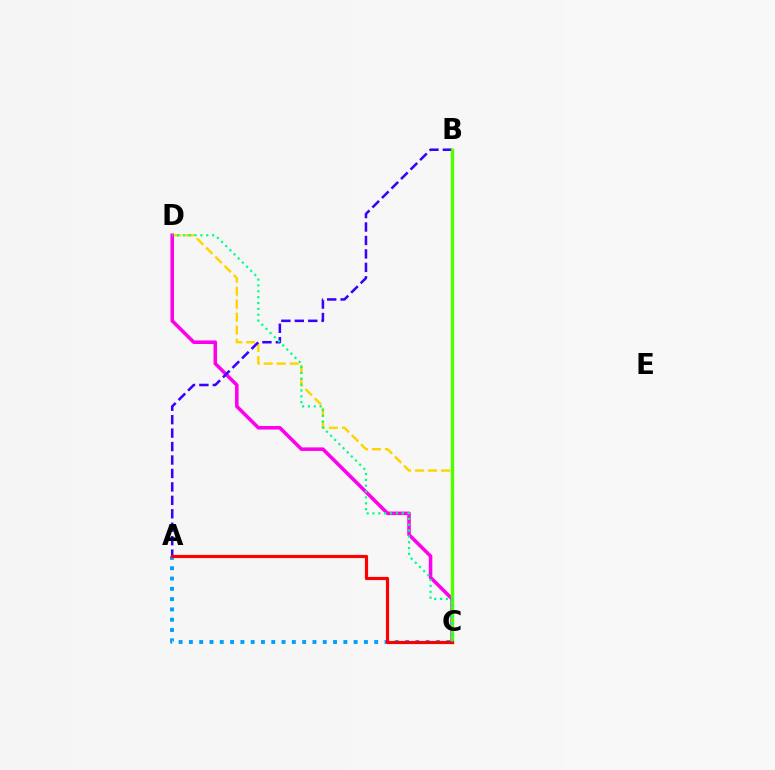{('C', 'D'): [{'color': '#ffd500', 'line_style': 'dashed', 'thickness': 1.76}, {'color': '#ff00ed', 'line_style': 'solid', 'thickness': 2.56}, {'color': '#00ff86', 'line_style': 'dotted', 'thickness': 1.59}], ('A', 'B'): [{'color': '#3700ff', 'line_style': 'dashed', 'thickness': 1.83}], ('A', 'C'): [{'color': '#009eff', 'line_style': 'dotted', 'thickness': 2.8}, {'color': '#ff0000', 'line_style': 'solid', 'thickness': 2.29}], ('B', 'C'): [{'color': '#4fff00', 'line_style': 'solid', 'thickness': 2.46}]}